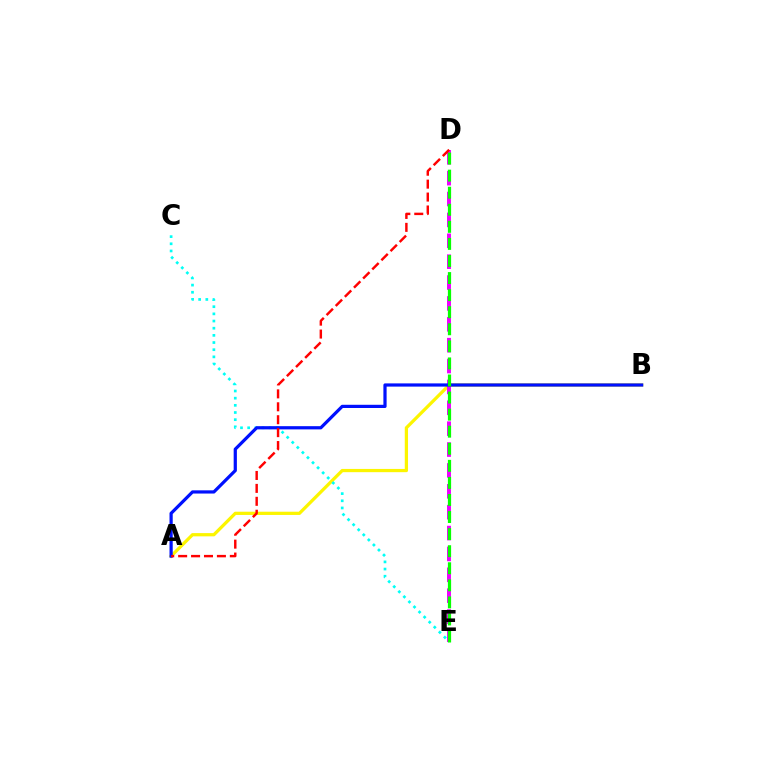{('A', 'B'): [{'color': '#fcf500', 'line_style': 'solid', 'thickness': 2.33}, {'color': '#0010ff', 'line_style': 'solid', 'thickness': 2.32}], ('C', 'E'): [{'color': '#00fff6', 'line_style': 'dotted', 'thickness': 1.95}], ('D', 'E'): [{'color': '#ee00ff', 'line_style': 'dashed', 'thickness': 2.84}, {'color': '#08ff00', 'line_style': 'dashed', 'thickness': 2.32}], ('A', 'D'): [{'color': '#ff0000', 'line_style': 'dashed', 'thickness': 1.76}]}